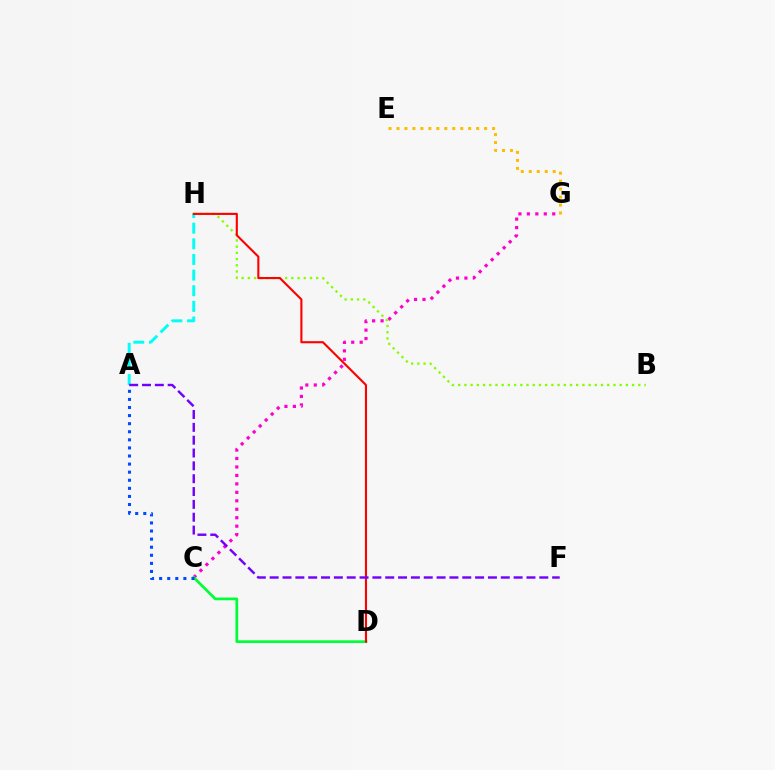{('C', 'G'): [{'color': '#ff00cf', 'line_style': 'dotted', 'thickness': 2.3}], ('E', 'G'): [{'color': '#ffbd00', 'line_style': 'dotted', 'thickness': 2.16}], ('B', 'H'): [{'color': '#84ff00', 'line_style': 'dotted', 'thickness': 1.69}], ('C', 'D'): [{'color': '#00ff39', 'line_style': 'solid', 'thickness': 1.97}], ('A', 'C'): [{'color': '#004bff', 'line_style': 'dotted', 'thickness': 2.2}], ('A', 'H'): [{'color': '#00fff6', 'line_style': 'dashed', 'thickness': 2.13}], ('D', 'H'): [{'color': '#ff0000', 'line_style': 'solid', 'thickness': 1.52}], ('A', 'F'): [{'color': '#7200ff', 'line_style': 'dashed', 'thickness': 1.74}]}